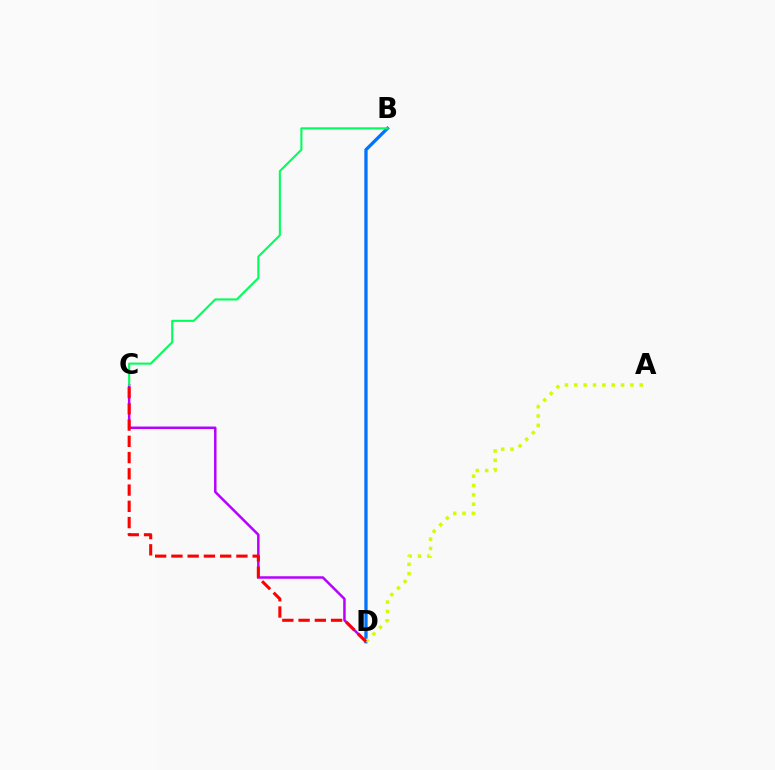{('C', 'D'): [{'color': '#b900ff', 'line_style': 'solid', 'thickness': 1.79}, {'color': '#ff0000', 'line_style': 'dashed', 'thickness': 2.21}], ('B', 'D'): [{'color': '#0074ff', 'line_style': 'solid', 'thickness': 2.37}], ('A', 'D'): [{'color': '#d1ff00', 'line_style': 'dotted', 'thickness': 2.54}], ('B', 'C'): [{'color': '#00ff5c', 'line_style': 'solid', 'thickness': 1.51}]}